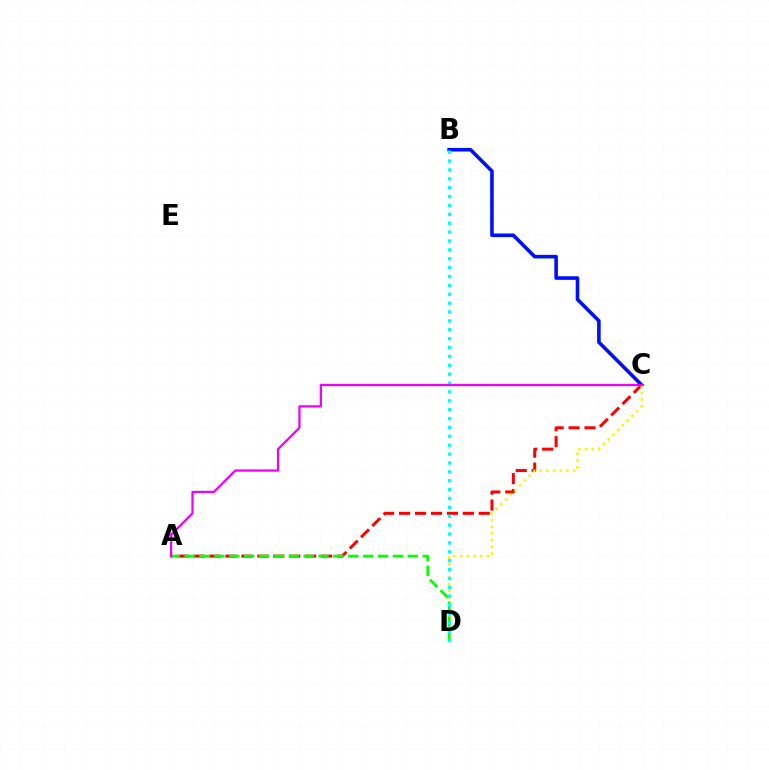{('A', 'C'): [{'color': '#ff0000', 'line_style': 'dashed', 'thickness': 2.17}, {'color': '#ee00ff', 'line_style': 'solid', 'thickness': 1.63}], ('B', 'C'): [{'color': '#0010ff', 'line_style': 'solid', 'thickness': 2.59}], ('C', 'D'): [{'color': '#fcf500', 'line_style': 'dotted', 'thickness': 1.81}], ('A', 'D'): [{'color': '#08ff00', 'line_style': 'dashed', 'thickness': 2.02}], ('B', 'D'): [{'color': '#00fff6', 'line_style': 'dotted', 'thickness': 2.41}]}